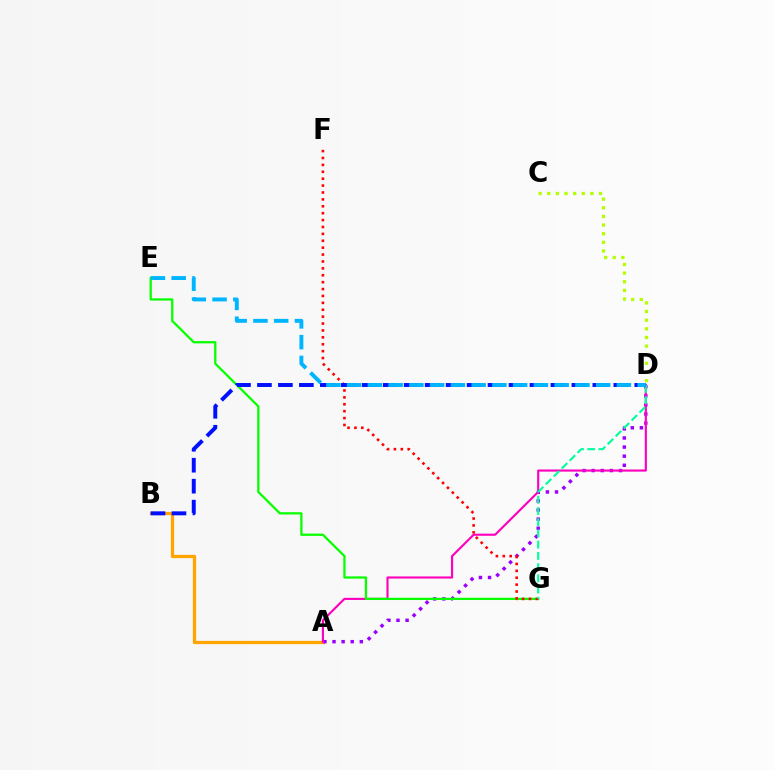{('A', 'B'): [{'color': '#ffa500', 'line_style': 'solid', 'thickness': 2.34}], ('A', 'D'): [{'color': '#9b00ff', 'line_style': 'dotted', 'thickness': 2.47}, {'color': '#ff00bd', 'line_style': 'solid', 'thickness': 1.54}], ('E', 'G'): [{'color': '#08ff00', 'line_style': 'solid', 'thickness': 1.63}], ('F', 'G'): [{'color': '#ff0000', 'line_style': 'dotted', 'thickness': 1.87}], ('D', 'G'): [{'color': '#00ff9d', 'line_style': 'dashed', 'thickness': 1.52}], ('C', 'D'): [{'color': '#b3ff00', 'line_style': 'dotted', 'thickness': 2.35}], ('B', 'D'): [{'color': '#0010ff', 'line_style': 'dashed', 'thickness': 2.85}], ('D', 'E'): [{'color': '#00b5ff', 'line_style': 'dashed', 'thickness': 2.82}]}